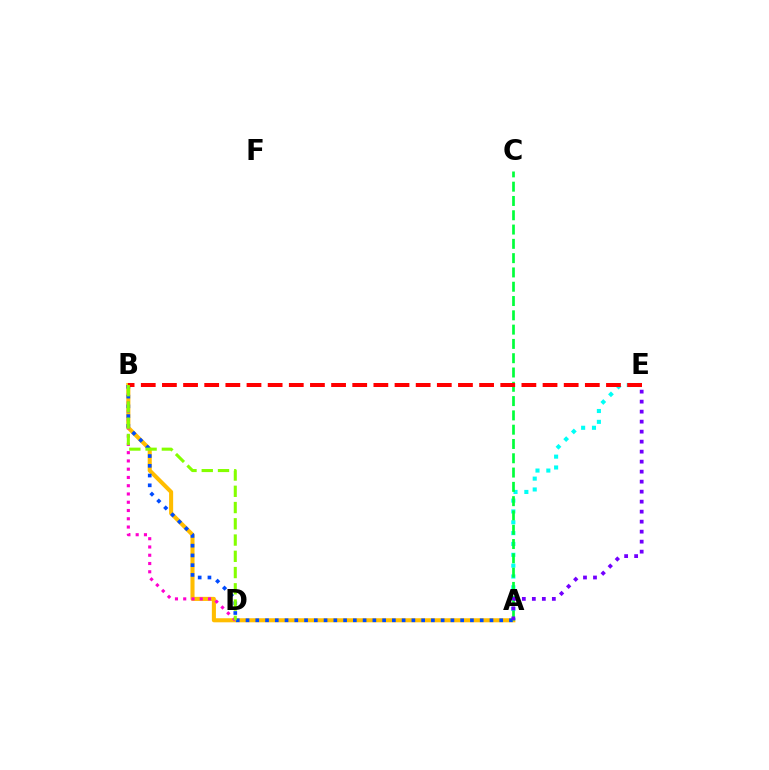{('A', 'B'): [{'color': '#ffbd00', 'line_style': 'solid', 'thickness': 2.93}, {'color': '#004bff', 'line_style': 'dotted', 'thickness': 2.65}], ('B', 'D'): [{'color': '#ff00cf', 'line_style': 'dotted', 'thickness': 2.25}, {'color': '#84ff00', 'line_style': 'dashed', 'thickness': 2.21}], ('A', 'E'): [{'color': '#00fff6', 'line_style': 'dotted', 'thickness': 2.95}, {'color': '#7200ff', 'line_style': 'dotted', 'thickness': 2.72}], ('A', 'C'): [{'color': '#00ff39', 'line_style': 'dashed', 'thickness': 1.94}], ('B', 'E'): [{'color': '#ff0000', 'line_style': 'dashed', 'thickness': 2.87}]}